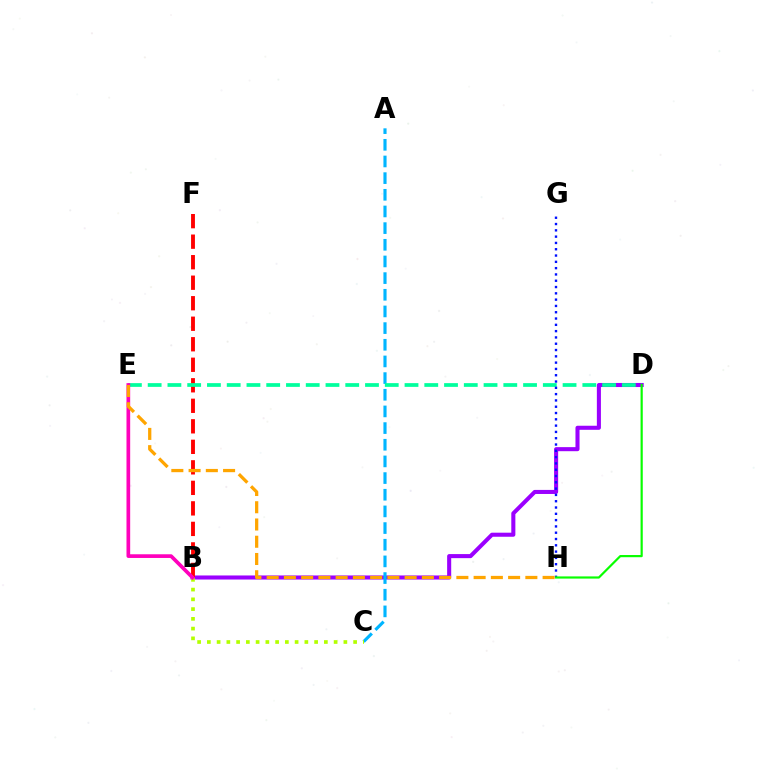{('B', 'D'): [{'color': '#9b00ff', 'line_style': 'solid', 'thickness': 2.92}], ('A', 'C'): [{'color': '#00b5ff', 'line_style': 'dashed', 'thickness': 2.26}], ('B', 'F'): [{'color': '#ff0000', 'line_style': 'dashed', 'thickness': 2.79}], ('D', 'E'): [{'color': '#00ff9d', 'line_style': 'dashed', 'thickness': 2.68}], ('B', 'C'): [{'color': '#b3ff00', 'line_style': 'dotted', 'thickness': 2.65}], ('B', 'E'): [{'color': '#ff00bd', 'line_style': 'solid', 'thickness': 2.66}], ('G', 'H'): [{'color': '#0010ff', 'line_style': 'dotted', 'thickness': 1.71}], ('E', 'H'): [{'color': '#ffa500', 'line_style': 'dashed', 'thickness': 2.34}], ('D', 'H'): [{'color': '#08ff00', 'line_style': 'solid', 'thickness': 1.58}]}